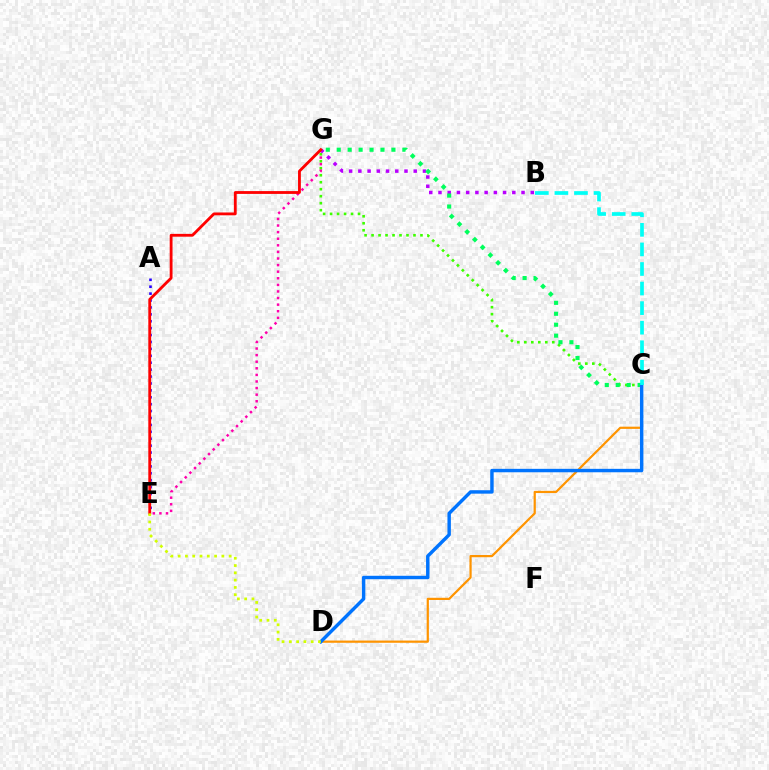{('C', 'G'): [{'color': '#3dff00', 'line_style': 'dotted', 'thickness': 1.9}, {'color': '#00ff5c', 'line_style': 'dotted', 'thickness': 2.97}], ('C', 'D'): [{'color': '#ff9400', 'line_style': 'solid', 'thickness': 1.59}, {'color': '#0074ff', 'line_style': 'solid', 'thickness': 2.47}], ('E', 'G'): [{'color': '#ff00ac', 'line_style': 'dotted', 'thickness': 1.79}, {'color': '#ff0000', 'line_style': 'solid', 'thickness': 2.03}], ('B', 'G'): [{'color': '#b900ff', 'line_style': 'dotted', 'thickness': 2.51}], ('A', 'E'): [{'color': '#2500ff', 'line_style': 'dotted', 'thickness': 1.88}], ('B', 'C'): [{'color': '#00fff6', 'line_style': 'dashed', 'thickness': 2.66}], ('D', 'E'): [{'color': '#d1ff00', 'line_style': 'dotted', 'thickness': 1.98}]}